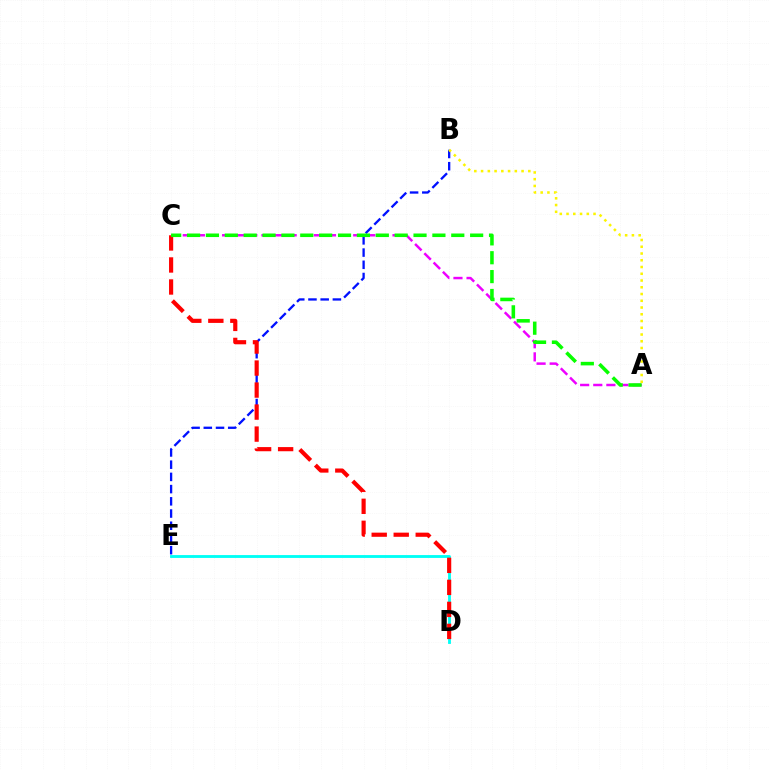{('D', 'E'): [{'color': '#00fff6', 'line_style': 'solid', 'thickness': 2.05}], ('B', 'E'): [{'color': '#0010ff', 'line_style': 'dashed', 'thickness': 1.66}], ('A', 'C'): [{'color': '#ee00ff', 'line_style': 'dashed', 'thickness': 1.78}, {'color': '#08ff00', 'line_style': 'dashed', 'thickness': 2.56}], ('C', 'D'): [{'color': '#ff0000', 'line_style': 'dashed', 'thickness': 2.99}], ('A', 'B'): [{'color': '#fcf500', 'line_style': 'dotted', 'thickness': 1.83}]}